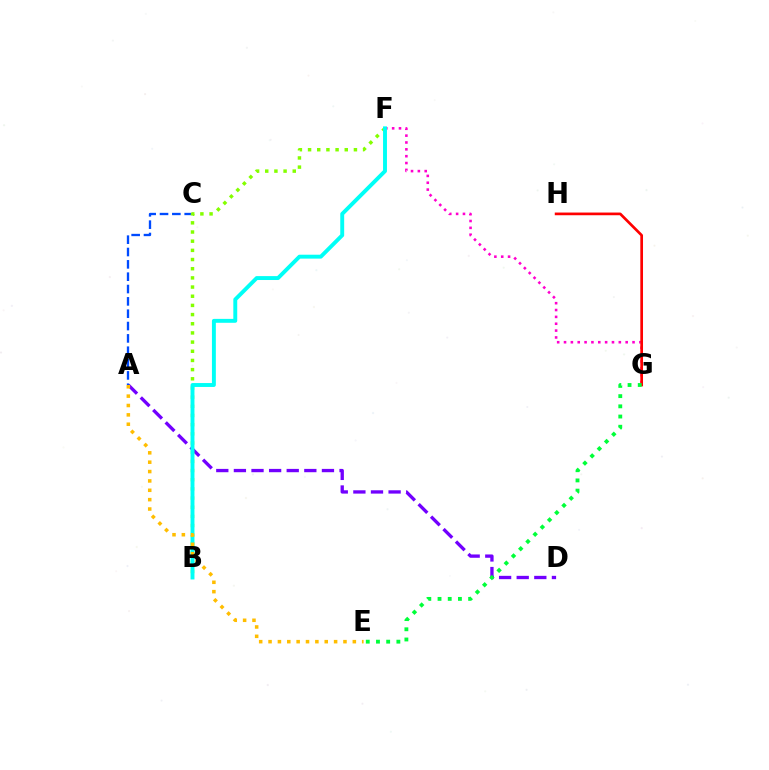{('A', 'D'): [{'color': '#7200ff', 'line_style': 'dashed', 'thickness': 2.39}], ('F', 'G'): [{'color': '#ff00cf', 'line_style': 'dotted', 'thickness': 1.86}], ('A', 'C'): [{'color': '#004bff', 'line_style': 'dashed', 'thickness': 1.68}], ('B', 'F'): [{'color': '#84ff00', 'line_style': 'dotted', 'thickness': 2.49}, {'color': '#00fff6', 'line_style': 'solid', 'thickness': 2.81}], ('G', 'H'): [{'color': '#ff0000', 'line_style': 'solid', 'thickness': 1.94}], ('E', 'G'): [{'color': '#00ff39', 'line_style': 'dotted', 'thickness': 2.77}], ('A', 'E'): [{'color': '#ffbd00', 'line_style': 'dotted', 'thickness': 2.54}]}